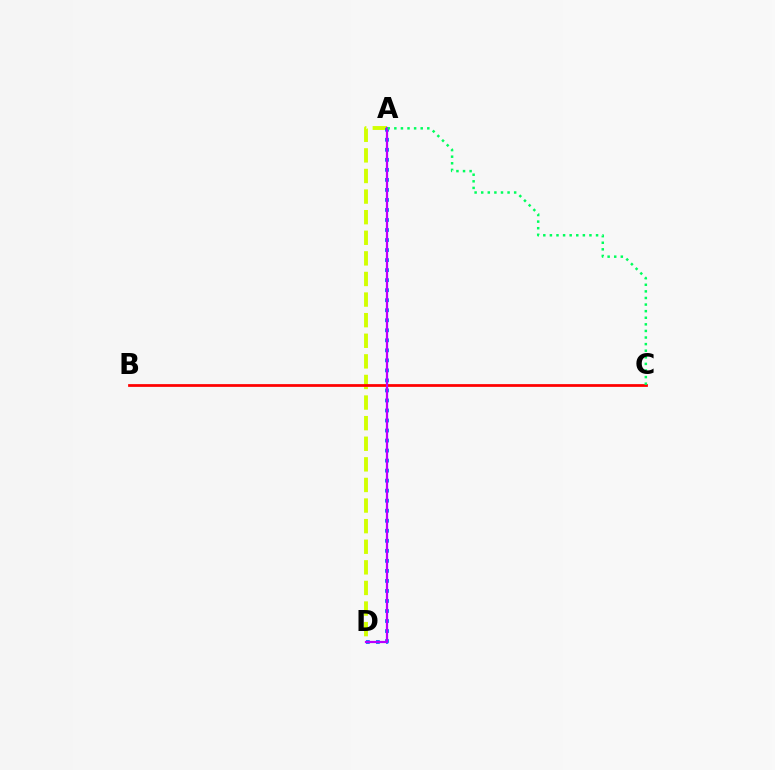{('A', 'D'): [{'color': '#d1ff00', 'line_style': 'dashed', 'thickness': 2.8}, {'color': '#0074ff', 'line_style': 'dotted', 'thickness': 2.72}, {'color': '#b900ff', 'line_style': 'solid', 'thickness': 1.6}], ('B', 'C'): [{'color': '#ff0000', 'line_style': 'solid', 'thickness': 1.98}], ('A', 'C'): [{'color': '#00ff5c', 'line_style': 'dotted', 'thickness': 1.79}]}